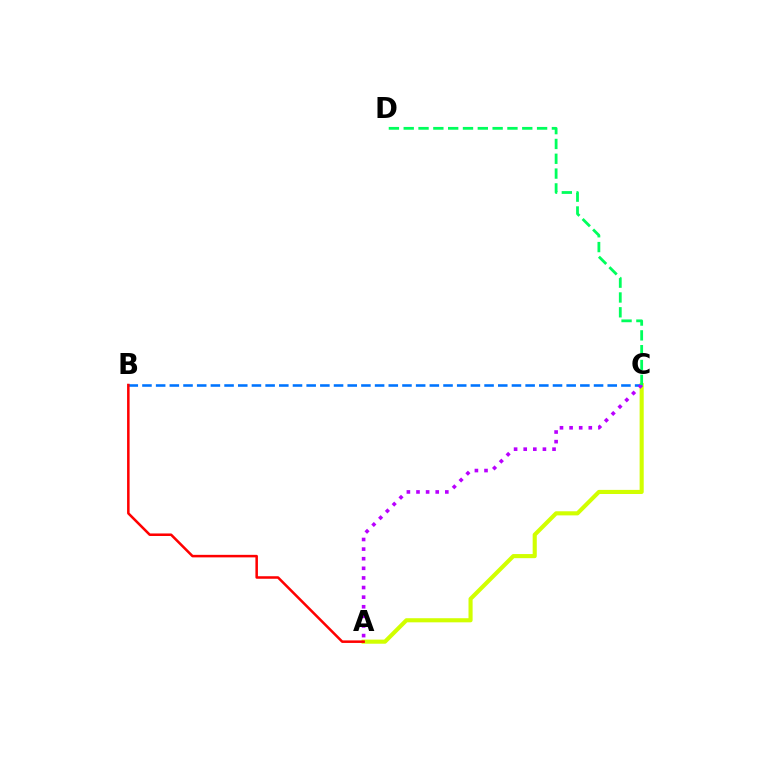{('A', 'C'): [{'color': '#d1ff00', 'line_style': 'solid', 'thickness': 2.96}, {'color': '#b900ff', 'line_style': 'dotted', 'thickness': 2.61}], ('B', 'C'): [{'color': '#0074ff', 'line_style': 'dashed', 'thickness': 1.86}], ('C', 'D'): [{'color': '#00ff5c', 'line_style': 'dashed', 'thickness': 2.01}], ('A', 'B'): [{'color': '#ff0000', 'line_style': 'solid', 'thickness': 1.82}]}